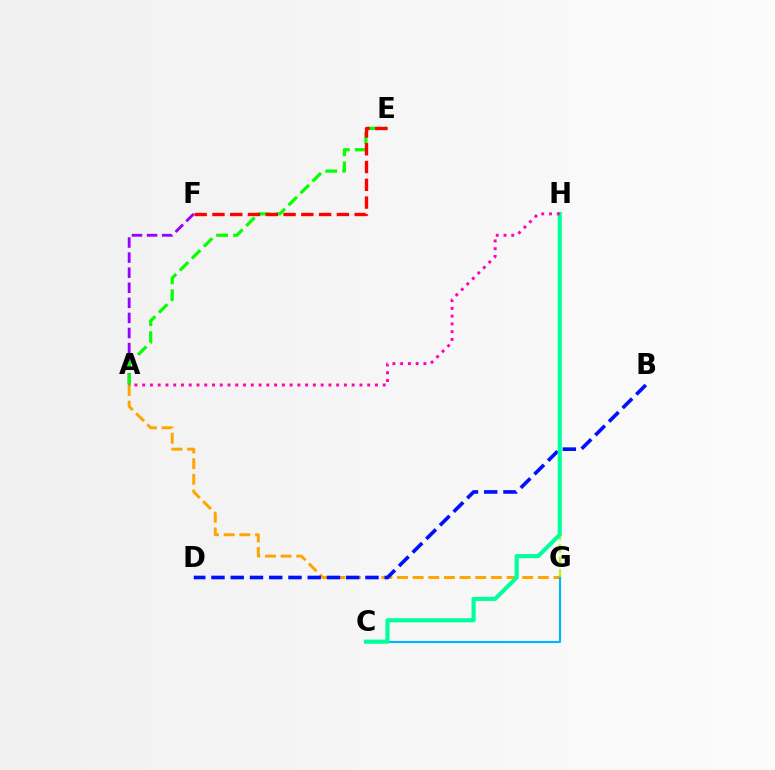{('G', 'H'): [{'color': '#b3ff00', 'line_style': 'dashed', 'thickness': 1.7}], ('A', 'F'): [{'color': '#9b00ff', 'line_style': 'dashed', 'thickness': 2.05}], ('A', 'E'): [{'color': '#08ff00', 'line_style': 'dashed', 'thickness': 2.3}], ('A', 'G'): [{'color': '#ffa500', 'line_style': 'dashed', 'thickness': 2.13}], ('B', 'D'): [{'color': '#0010ff', 'line_style': 'dashed', 'thickness': 2.62}], ('C', 'G'): [{'color': '#00b5ff', 'line_style': 'solid', 'thickness': 1.54}], ('C', 'H'): [{'color': '#00ff9d', 'line_style': 'solid', 'thickness': 2.95}], ('A', 'H'): [{'color': '#ff00bd', 'line_style': 'dotted', 'thickness': 2.11}], ('E', 'F'): [{'color': '#ff0000', 'line_style': 'dashed', 'thickness': 2.41}]}